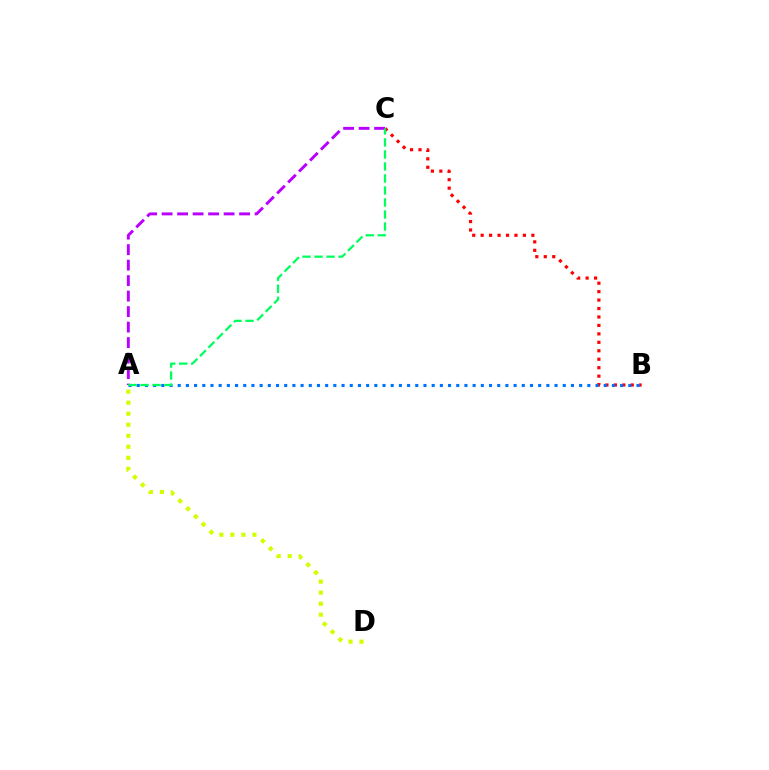{('A', 'D'): [{'color': '#d1ff00', 'line_style': 'dotted', 'thickness': 3.0}], ('B', 'C'): [{'color': '#ff0000', 'line_style': 'dotted', 'thickness': 2.3}], ('A', 'B'): [{'color': '#0074ff', 'line_style': 'dotted', 'thickness': 2.23}], ('A', 'C'): [{'color': '#b900ff', 'line_style': 'dashed', 'thickness': 2.1}, {'color': '#00ff5c', 'line_style': 'dashed', 'thickness': 1.63}]}